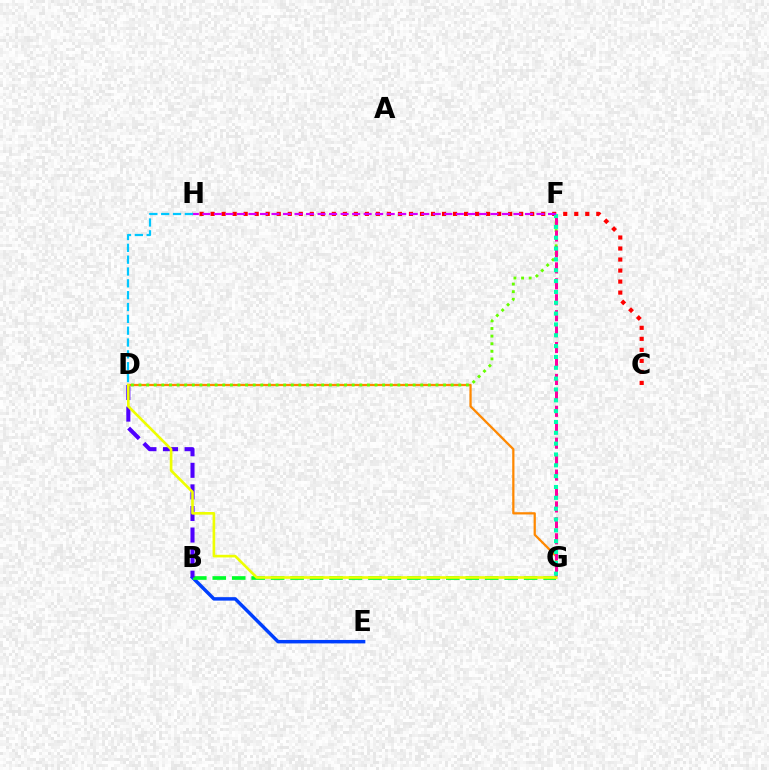{('B', 'E'): [{'color': '#003fff', 'line_style': 'solid', 'thickness': 2.49}], ('B', 'G'): [{'color': '#00ff27', 'line_style': 'dashed', 'thickness': 2.64}], ('B', 'D'): [{'color': '#4f00ff', 'line_style': 'dashed', 'thickness': 2.93}], ('C', 'H'): [{'color': '#ff0000', 'line_style': 'dotted', 'thickness': 2.99}], ('D', 'G'): [{'color': '#ff8800', 'line_style': 'solid', 'thickness': 1.62}, {'color': '#eeff00', 'line_style': 'solid', 'thickness': 1.9}], ('D', 'F'): [{'color': '#66ff00', 'line_style': 'dotted', 'thickness': 2.07}], ('F', 'G'): [{'color': '#ff00a0', 'line_style': 'dashed', 'thickness': 2.17}, {'color': '#00ffaf', 'line_style': 'dotted', 'thickness': 2.94}], ('F', 'H'): [{'color': '#d600ff', 'line_style': 'dashed', 'thickness': 1.57}], ('D', 'H'): [{'color': '#00c7ff', 'line_style': 'dashed', 'thickness': 1.61}]}